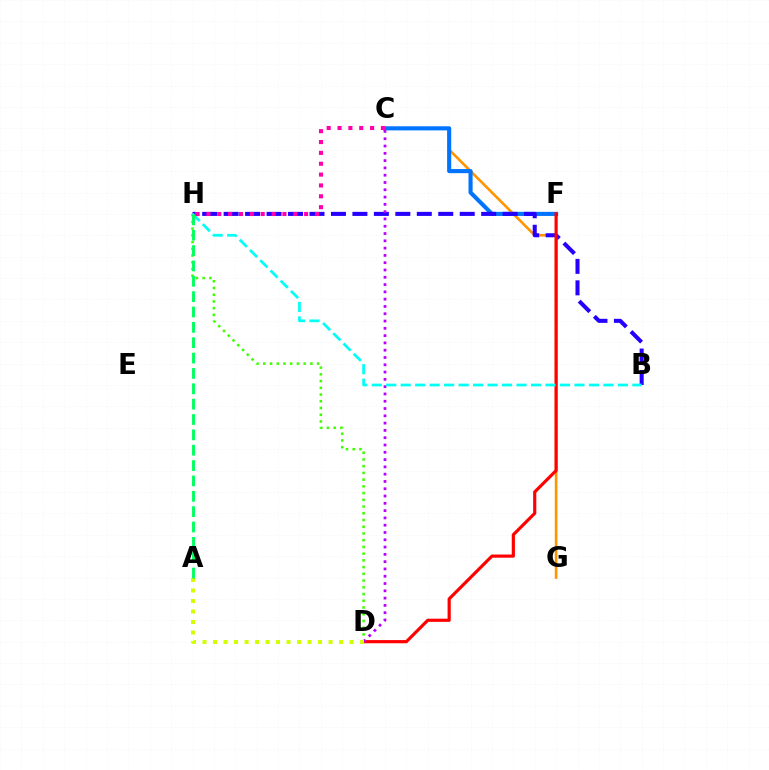{('C', 'G'): [{'color': '#ff9400', 'line_style': 'solid', 'thickness': 1.89}], ('C', 'F'): [{'color': '#0074ff', 'line_style': 'solid', 'thickness': 2.96}], ('B', 'H'): [{'color': '#2500ff', 'line_style': 'dashed', 'thickness': 2.92}, {'color': '#00fff6', 'line_style': 'dashed', 'thickness': 1.97}], ('D', 'F'): [{'color': '#ff0000', 'line_style': 'solid', 'thickness': 2.28}], ('D', 'H'): [{'color': '#3dff00', 'line_style': 'dotted', 'thickness': 1.83}], ('C', 'D'): [{'color': '#b900ff', 'line_style': 'dotted', 'thickness': 1.98}], ('A', 'D'): [{'color': '#d1ff00', 'line_style': 'dotted', 'thickness': 2.85}], ('C', 'H'): [{'color': '#ff00ac', 'line_style': 'dotted', 'thickness': 2.95}], ('A', 'H'): [{'color': '#00ff5c', 'line_style': 'dashed', 'thickness': 2.09}]}